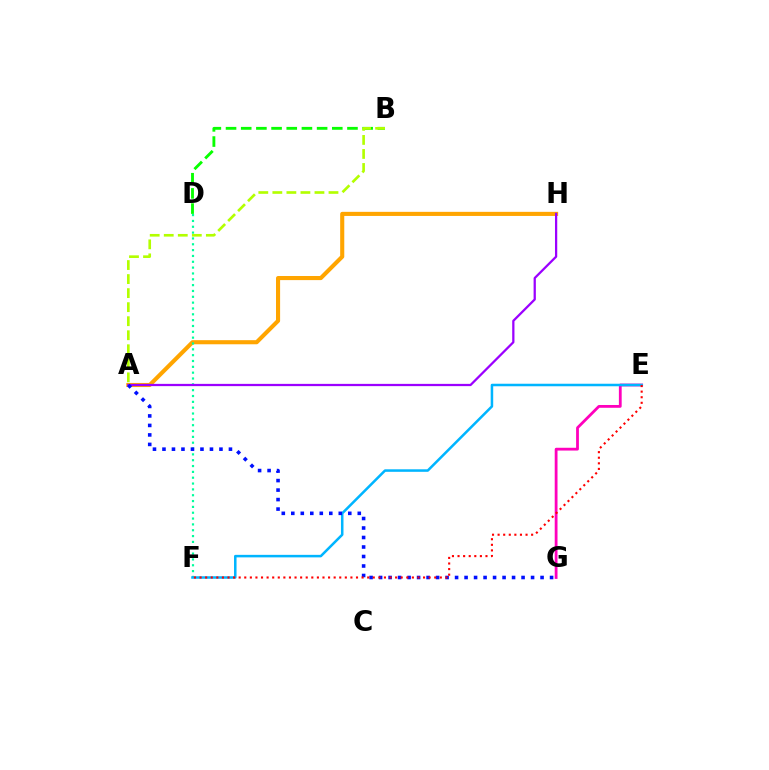{('A', 'H'): [{'color': '#ffa500', 'line_style': 'solid', 'thickness': 2.95}, {'color': '#9b00ff', 'line_style': 'solid', 'thickness': 1.62}], ('D', 'F'): [{'color': '#00ff9d', 'line_style': 'dotted', 'thickness': 1.59}], ('E', 'G'): [{'color': '#ff00bd', 'line_style': 'solid', 'thickness': 2.01}], ('E', 'F'): [{'color': '#00b5ff', 'line_style': 'solid', 'thickness': 1.82}, {'color': '#ff0000', 'line_style': 'dotted', 'thickness': 1.52}], ('A', 'G'): [{'color': '#0010ff', 'line_style': 'dotted', 'thickness': 2.58}], ('B', 'D'): [{'color': '#08ff00', 'line_style': 'dashed', 'thickness': 2.06}], ('A', 'B'): [{'color': '#b3ff00', 'line_style': 'dashed', 'thickness': 1.91}]}